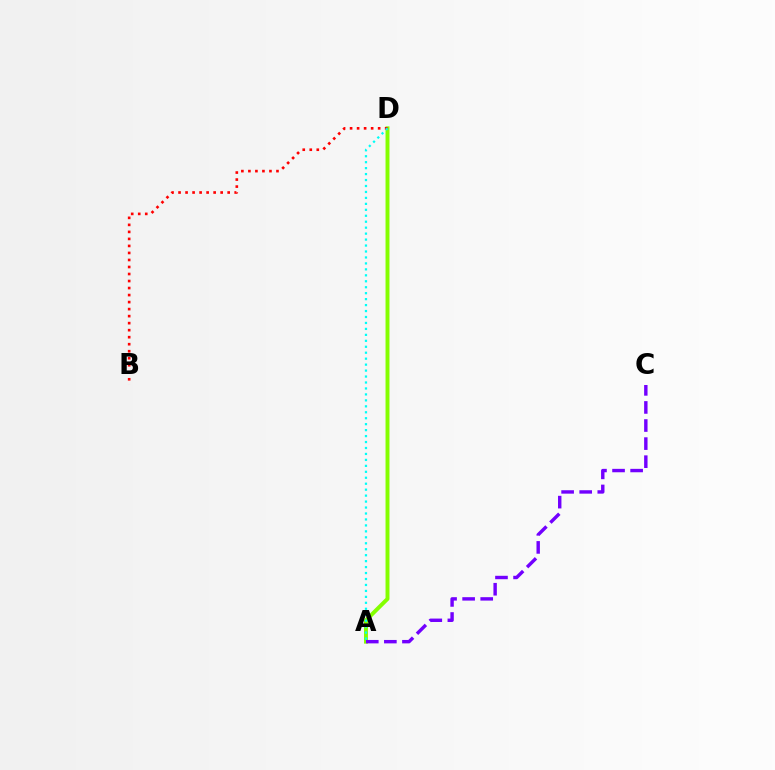{('A', 'D'): [{'color': '#84ff00', 'line_style': 'solid', 'thickness': 2.84}, {'color': '#00fff6', 'line_style': 'dotted', 'thickness': 1.62}], ('A', 'C'): [{'color': '#7200ff', 'line_style': 'dashed', 'thickness': 2.46}], ('B', 'D'): [{'color': '#ff0000', 'line_style': 'dotted', 'thickness': 1.91}]}